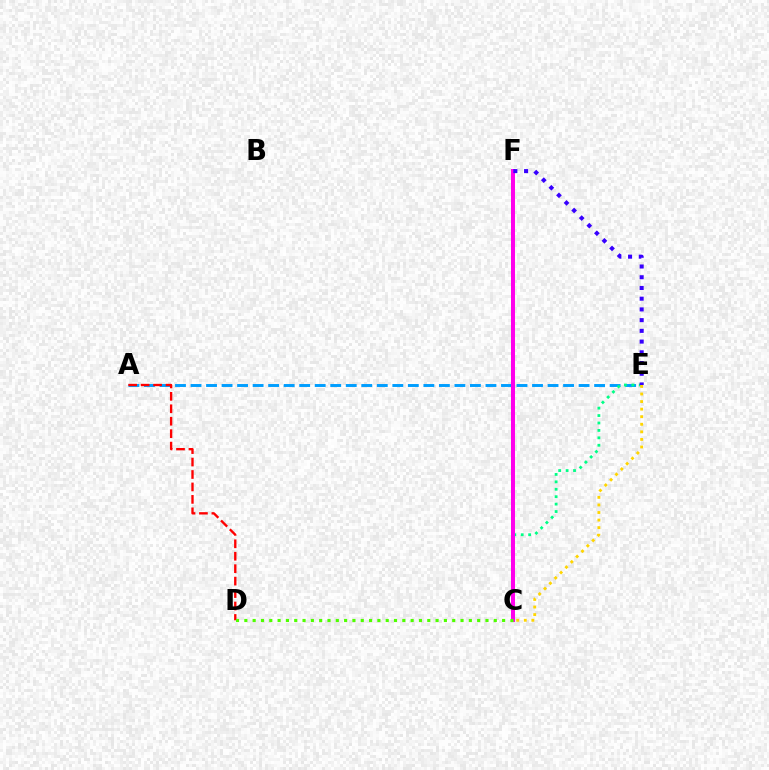{('A', 'E'): [{'color': '#009eff', 'line_style': 'dashed', 'thickness': 2.11}], ('A', 'D'): [{'color': '#ff0000', 'line_style': 'dashed', 'thickness': 1.69}], ('C', 'E'): [{'color': '#00ff86', 'line_style': 'dotted', 'thickness': 2.02}, {'color': '#ffd500', 'line_style': 'dotted', 'thickness': 2.06}], ('C', 'F'): [{'color': '#ff00ed', 'line_style': 'solid', 'thickness': 2.89}], ('C', 'D'): [{'color': '#4fff00', 'line_style': 'dotted', 'thickness': 2.26}], ('E', 'F'): [{'color': '#3700ff', 'line_style': 'dotted', 'thickness': 2.91}]}